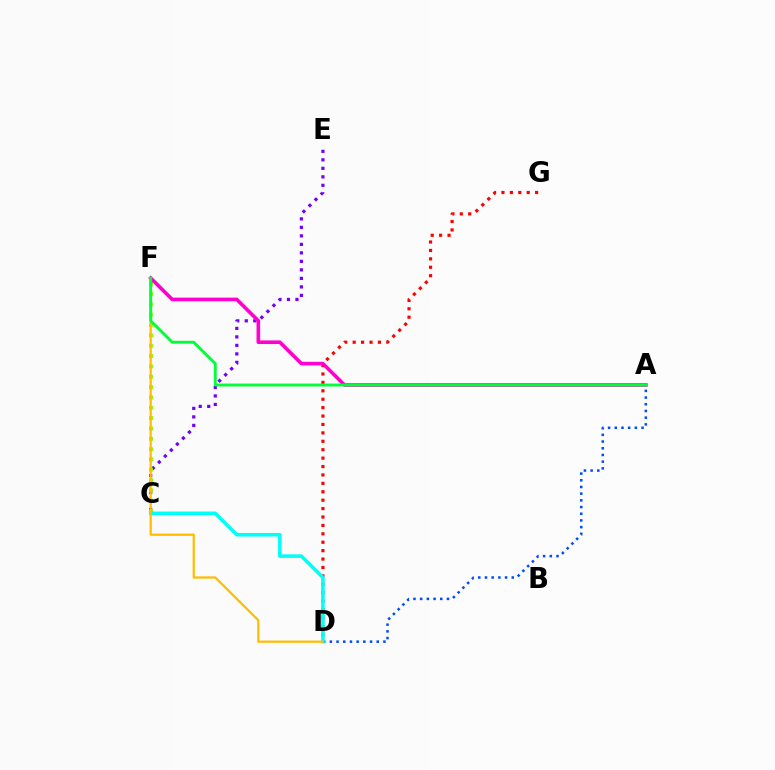{('C', 'E'): [{'color': '#7200ff', 'line_style': 'dotted', 'thickness': 2.31}], ('C', 'F'): [{'color': '#84ff00', 'line_style': 'dotted', 'thickness': 2.81}], ('A', 'D'): [{'color': '#004bff', 'line_style': 'dotted', 'thickness': 1.82}], ('D', 'G'): [{'color': '#ff0000', 'line_style': 'dotted', 'thickness': 2.29}], ('C', 'D'): [{'color': '#00fff6', 'line_style': 'solid', 'thickness': 2.56}], ('A', 'F'): [{'color': '#ff00cf', 'line_style': 'solid', 'thickness': 2.61}, {'color': '#00ff39', 'line_style': 'solid', 'thickness': 2.08}], ('D', 'F'): [{'color': '#ffbd00', 'line_style': 'solid', 'thickness': 1.6}]}